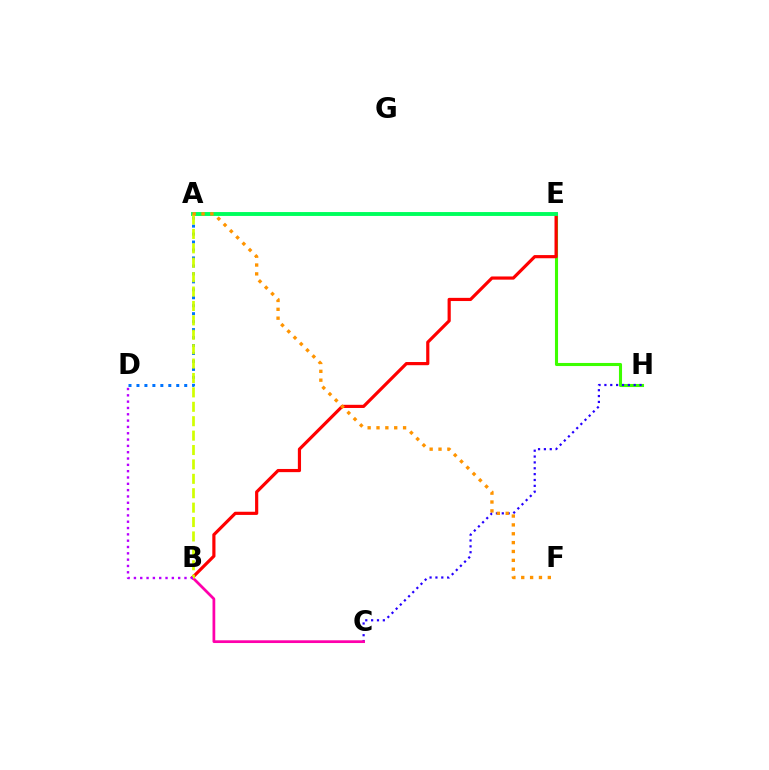{('A', 'E'): [{'color': '#00fff6', 'line_style': 'dashed', 'thickness': 1.73}, {'color': '#00ff5c', 'line_style': 'solid', 'thickness': 2.8}], ('E', 'H'): [{'color': '#3dff00', 'line_style': 'solid', 'thickness': 2.22}], ('B', 'E'): [{'color': '#ff0000', 'line_style': 'solid', 'thickness': 2.29}], ('C', 'H'): [{'color': '#2500ff', 'line_style': 'dotted', 'thickness': 1.59}], ('A', 'D'): [{'color': '#0074ff', 'line_style': 'dotted', 'thickness': 2.16}], ('B', 'C'): [{'color': '#ff00ac', 'line_style': 'solid', 'thickness': 1.97}], ('A', 'B'): [{'color': '#d1ff00', 'line_style': 'dashed', 'thickness': 1.96}], ('B', 'D'): [{'color': '#b900ff', 'line_style': 'dotted', 'thickness': 1.72}], ('A', 'F'): [{'color': '#ff9400', 'line_style': 'dotted', 'thickness': 2.41}]}